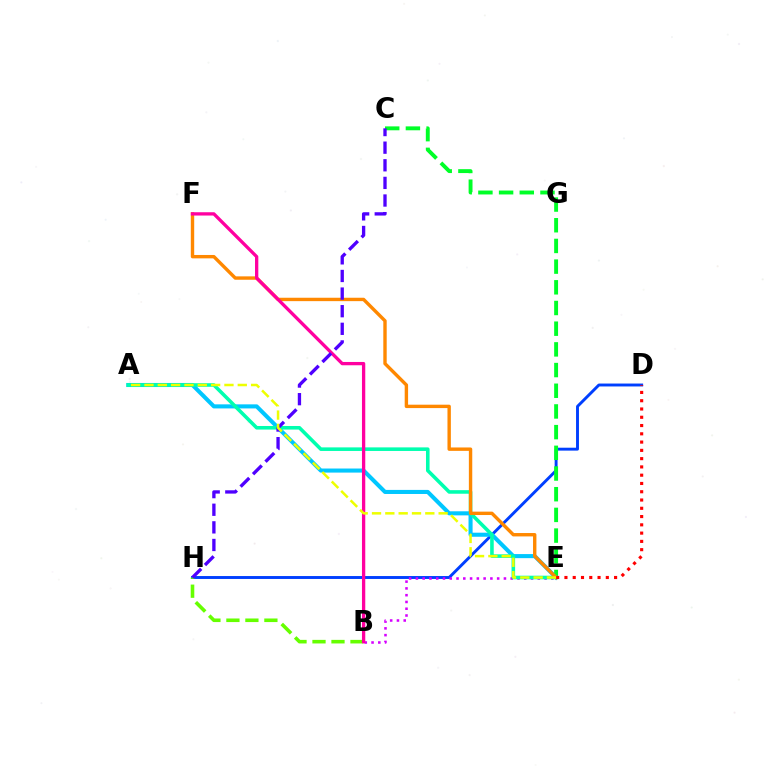{('D', 'H'): [{'color': '#003fff', 'line_style': 'solid', 'thickness': 2.1}], ('A', 'E'): [{'color': '#00c7ff', 'line_style': 'solid', 'thickness': 2.93}, {'color': '#00ffaf', 'line_style': 'solid', 'thickness': 2.58}, {'color': '#eeff00', 'line_style': 'dashed', 'thickness': 1.81}], ('C', 'E'): [{'color': '#00ff27', 'line_style': 'dashed', 'thickness': 2.81}], ('B', 'E'): [{'color': '#d600ff', 'line_style': 'dotted', 'thickness': 1.84}], ('B', 'H'): [{'color': '#66ff00', 'line_style': 'dashed', 'thickness': 2.58}], ('E', 'F'): [{'color': '#ff8800', 'line_style': 'solid', 'thickness': 2.44}], ('B', 'F'): [{'color': '#ff00a0', 'line_style': 'solid', 'thickness': 2.38}], ('D', 'E'): [{'color': '#ff0000', 'line_style': 'dotted', 'thickness': 2.25}], ('C', 'H'): [{'color': '#4f00ff', 'line_style': 'dashed', 'thickness': 2.39}]}